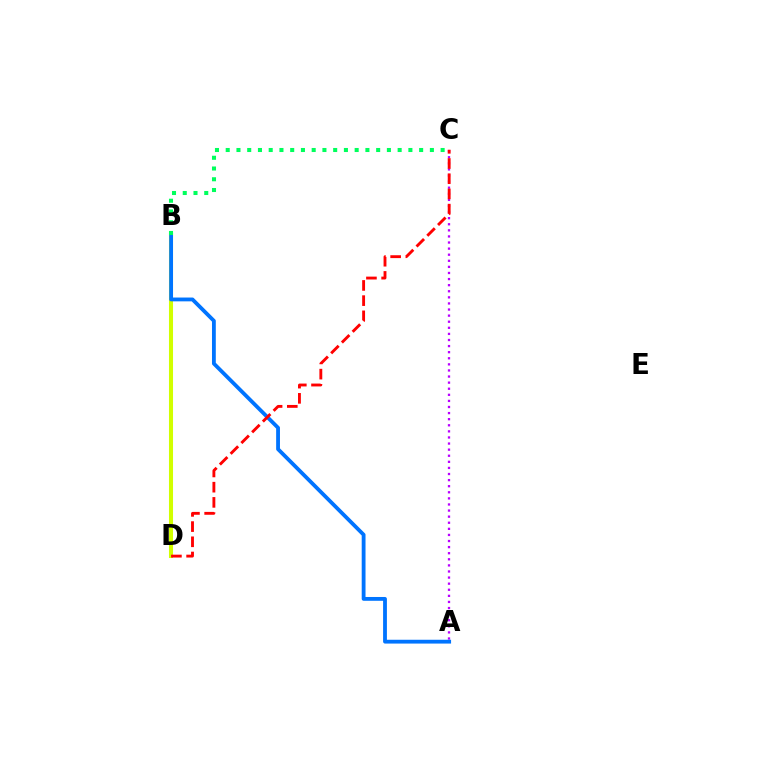{('B', 'D'): [{'color': '#d1ff00', 'line_style': 'solid', 'thickness': 2.92}], ('A', 'C'): [{'color': '#b900ff', 'line_style': 'dotted', 'thickness': 1.66}], ('A', 'B'): [{'color': '#0074ff', 'line_style': 'solid', 'thickness': 2.75}], ('B', 'C'): [{'color': '#00ff5c', 'line_style': 'dotted', 'thickness': 2.92}], ('C', 'D'): [{'color': '#ff0000', 'line_style': 'dashed', 'thickness': 2.07}]}